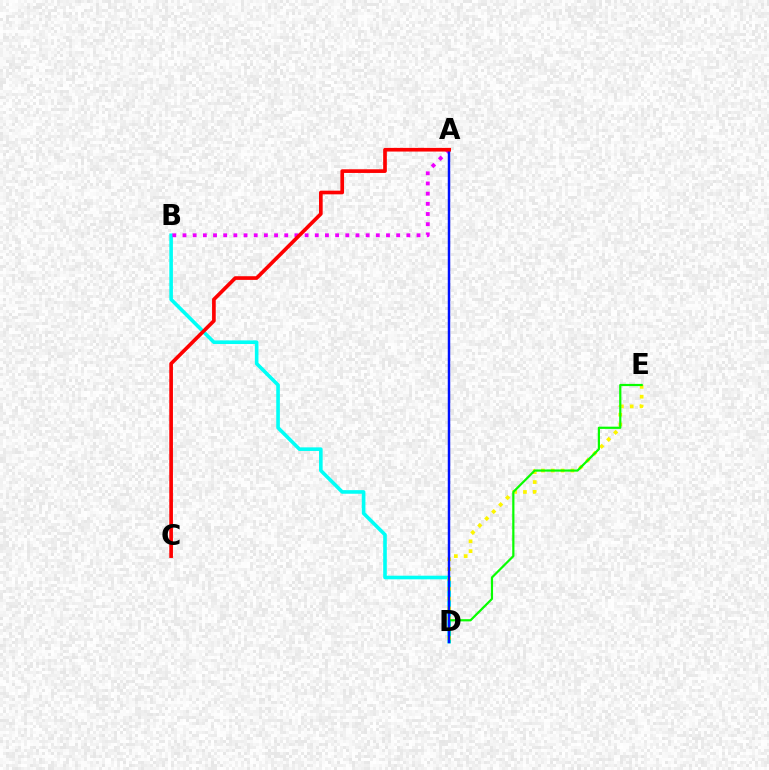{('B', 'D'): [{'color': '#00fff6', 'line_style': 'solid', 'thickness': 2.6}], ('D', 'E'): [{'color': '#fcf500', 'line_style': 'dotted', 'thickness': 2.67}, {'color': '#08ff00', 'line_style': 'solid', 'thickness': 1.59}], ('A', 'B'): [{'color': '#ee00ff', 'line_style': 'dotted', 'thickness': 2.76}], ('A', 'D'): [{'color': '#0010ff', 'line_style': 'solid', 'thickness': 1.78}], ('A', 'C'): [{'color': '#ff0000', 'line_style': 'solid', 'thickness': 2.64}]}